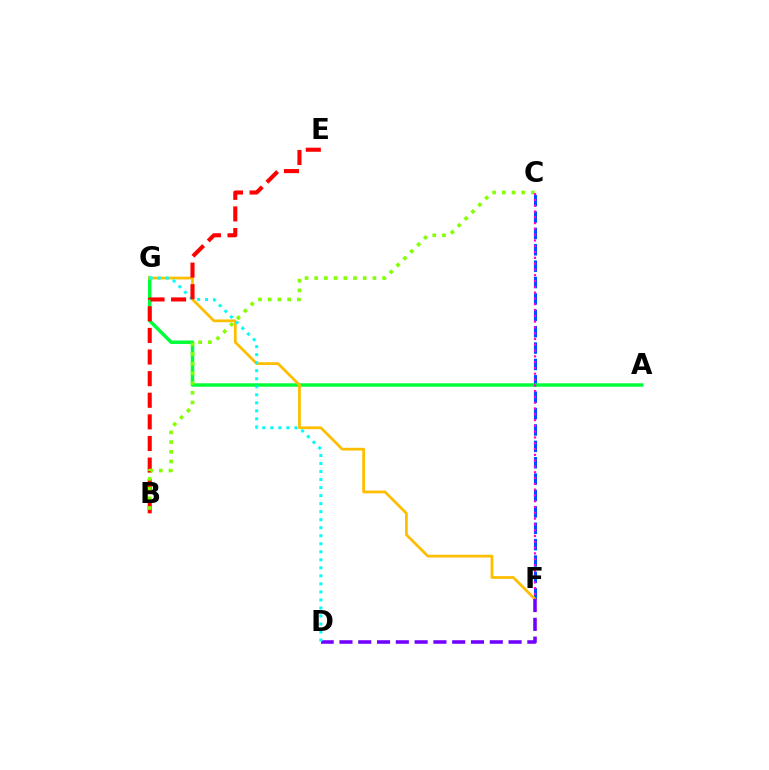{('C', 'F'): [{'color': '#004bff', 'line_style': 'dashed', 'thickness': 2.23}, {'color': '#ff00cf', 'line_style': 'dotted', 'thickness': 1.57}], ('A', 'G'): [{'color': '#00ff39', 'line_style': 'solid', 'thickness': 2.48}], ('F', 'G'): [{'color': '#ffbd00', 'line_style': 'solid', 'thickness': 1.98}], ('D', 'F'): [{'color': '#7200ff', 'line_style': 'dashed', 'thickness': 2.55}], ('D', 'G'): [{'color': '#00fff6', 'line_style': 'dotted', 'thickness': 2.18}], ('B', 'E'): [{'color': '#ff0000', 'line_style': 'dashed', 'thickness': 2.94}], ('B', 'C'): [{'color': '#84ff00', 'line_style': 'dotted', 'thickness': 2.63}]}